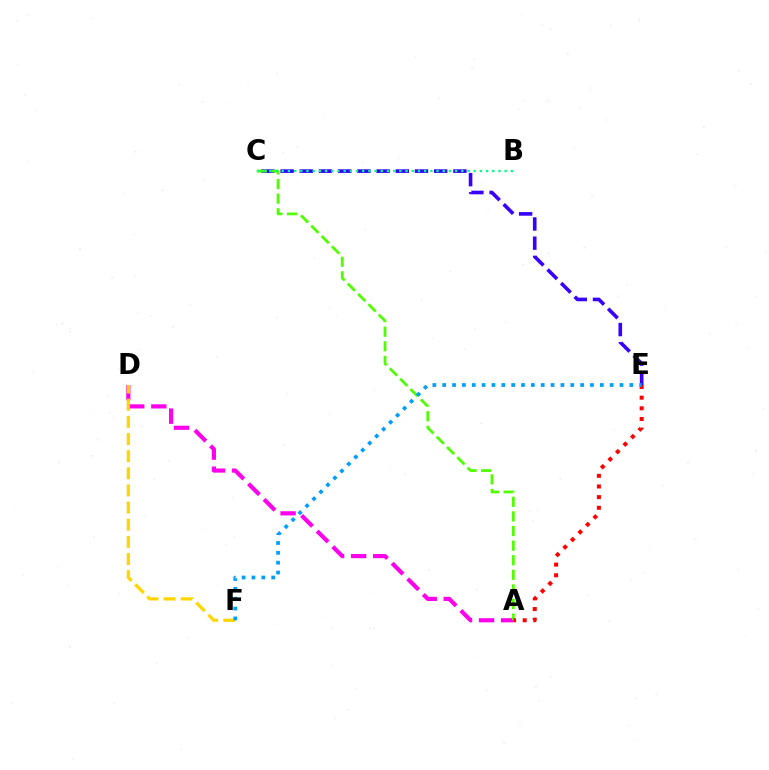{('C', 'E'): [{'color': '#3700ff', 'line_style': 'dashed', 'thickness': 2.61}], ('A', 'D'): [{'color': '#ff00ed', 'line_style': 'dashed', 'thickness': 3.0}], ('D', 'F'): [{'color': '#ffd500', 'line_style': 'dashed', 'thickness': 2.33}], ('A', 'C'): [{'color': '#4fff00', 'line_style': 'dashed', 'thickness': 1.98}], ('A', 'E'): [{'color': '#ff0000', 'line_style': 'dotted', 'thickness': 2.89}], ('B', 'C'): [{'color': '#00ff86', 'line_style': 'dotted', 'thickness': 1.68}], ('E', 'F'): [{'color': '#009eff', 'line_style': 'dotted', 'thickness': 2.68}]}